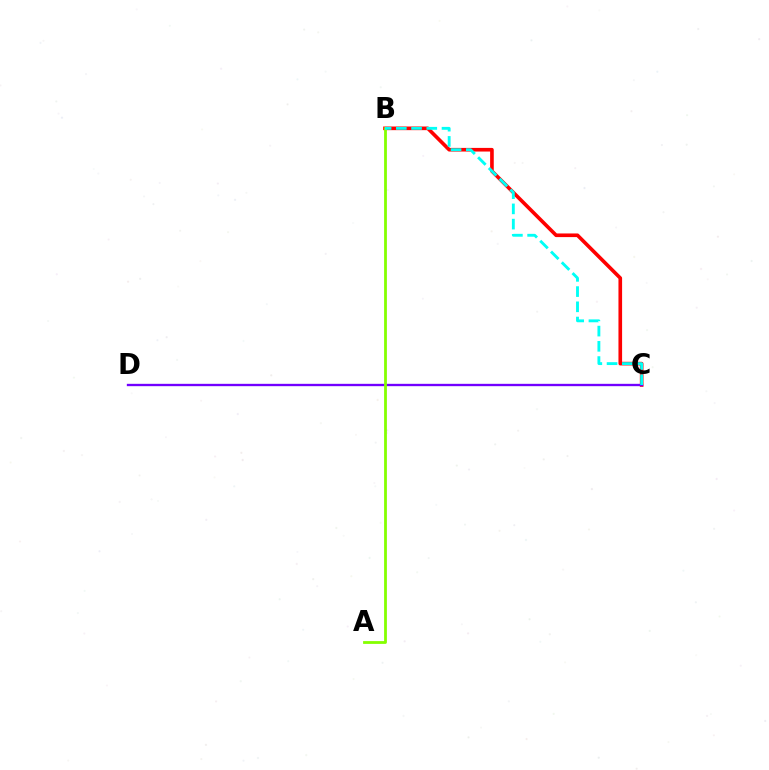{('B', 'C'): [{'color': '#ff0000', 'line_style': 'solid', 'thickness': 2.62}, {'color': '#00fff6', 'line_style': 'dashed', 'thickness': 2.07}], ('C', 'D'): [{'color': '#7200ff', 'line_style': 'solid', 'thickness': 1.69}], ('A', 'B'): [{'color': '#84ff00', 'line_style': 'solid', 'thickness': 2.01}]}